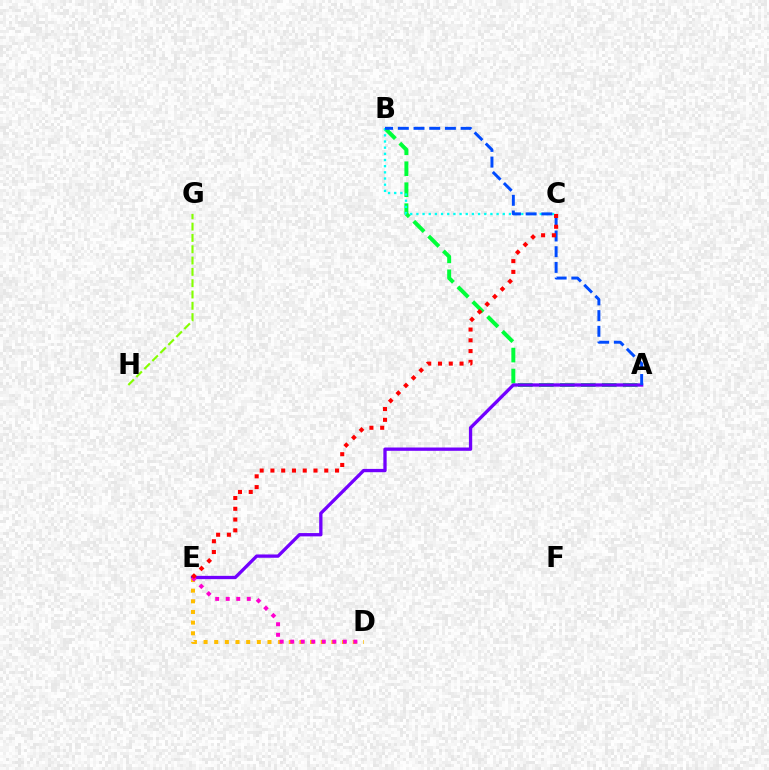{('A', 'B'): [{'color': '#00ff39', 'line_style': 'dashed', 'thickness': 2.85}, {'color': '#004bff', 'line_style': 'dashed', 'thickness': 2.13}], ('G', 'H'): [{'color': '#84ff00', 'line_style': 'dashed', 'thickness': 1.54}], ('B', 'C'): [{'color': '#00fff6', 'line_style': 'dotted', 'thickness': 1.68}], ('A', 'E'): [{'color': '#7200ff', 'line_style': 'solid', 'thickness': 2.38}], ('D', 'E'): [{'color': '#ffbd00', 'line_style': 'dotted', 'thickness': 2.89}, {'color': '#ff00cf', 'line_style': 'dotted', 'thickness': 2.86}], ('C', 'E'): [{'color': '#ff0000', 'line_style': 'dotted', 'thickness': 2.93}]}